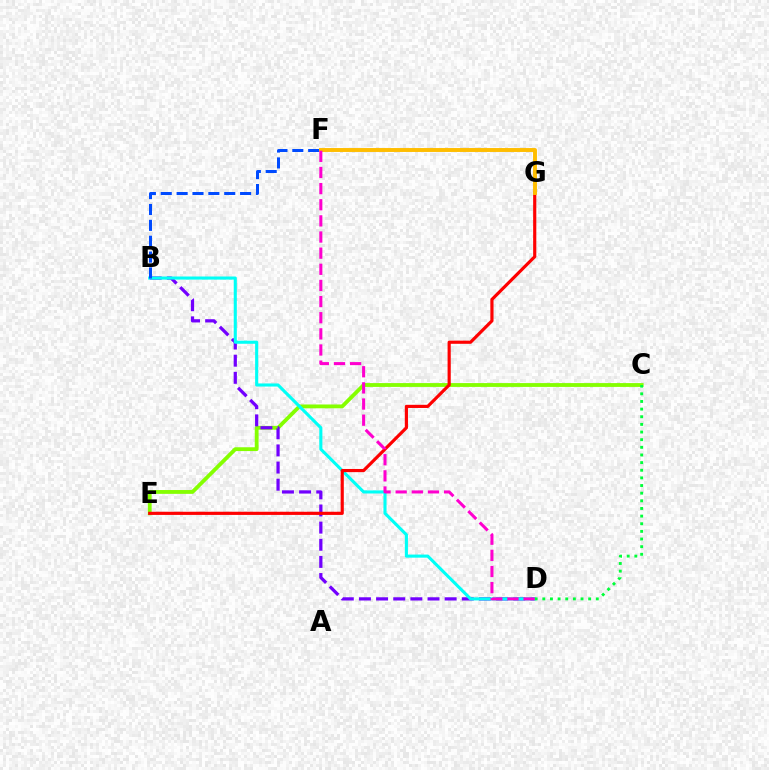{('C', 'E'): [{'color': '#84ff00', 'line_style': 'solid', 'thickness': 2.75}], ('B', 'D'): [{'color': '#7200ff', 'line_style': 'dashed', 'thickness': 2.33}, {'color': '#00fff6', 'line_style': 'solid', 'thickness': 2.23}], ('B', 'F'): [{'color': '#004bff', 'line_style': 'dashed', 'thickness': 2.16}], ('E', 'G'): [{'color': '#ff0000', 'line_style': 'solid', 'thickness': 2.28}], ('C', 'D'): [{'color': '#00ff39', 'line_style': 'dotted', 'thickness': 2.08}], ('F', 'G'): [{'color': '#ffbd00', 'line_style': 'solid', 'thickness': 2.82}], ('D', 'F'): [{'color': '#ff00cf', 'line_style': 'dashed', 'thickness': 2.19}]}